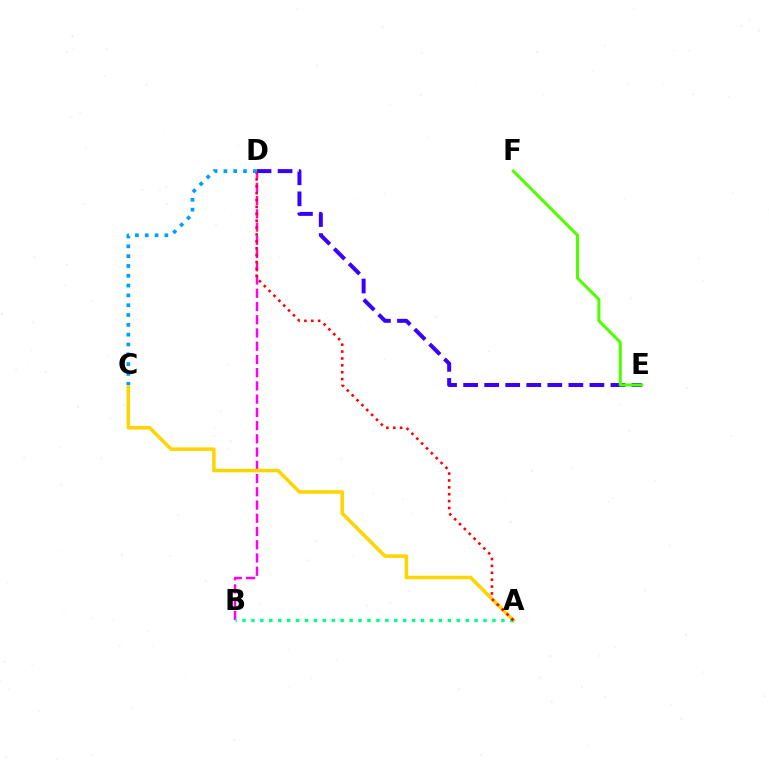{('B', 'D'): [{'color': '#ff00ed', 'line_style': 'dashed', 'thickness': 1.8}], ('D', 'E'): [{'color': '#3700ff', 'line_style': 'dashed', 'thickness': 2.86}], ('A', 'C'): [{'color': '#ffd500', 'line_style': 'solid', 'thickness': 2.56}], ('A', 'B'): [{'color': '#00ff86', 'line_style': 'dotted', 'thickness': 2.43}], ('A', 'D'): [{'color': '#ff0000', 'line_style': 'dotted', 'thickness': 1.87}], ('C', 'D'): [{'color': '#009eff', 'line_style': 'dotted', 'thickness': 2.67}], ('E', 'F'): [{'color': '#4fff00', 'line_style': 'solid', 'thickness': 2.19}]}